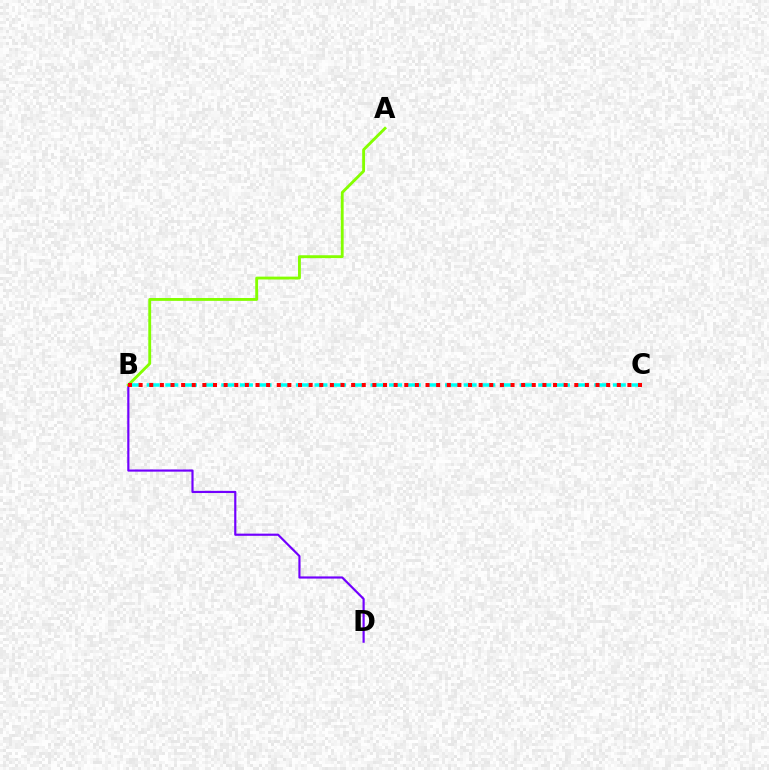{('B', 'C'): [{'color': '#00fff6', 'line_style': 'dashed', 'thickness': 2.53}, {'color': '#ff0000', 'line_style': 'dotted', 'thickness': 2.89}], ('B', 'D'): [{'color': '#7200ff', 'line_style': 'solid', 'thickness': 1.57}], ('A', 'B'): [{'color': '#84ff00', 'line_style': 'solid', 'thickness': 2.05}]}